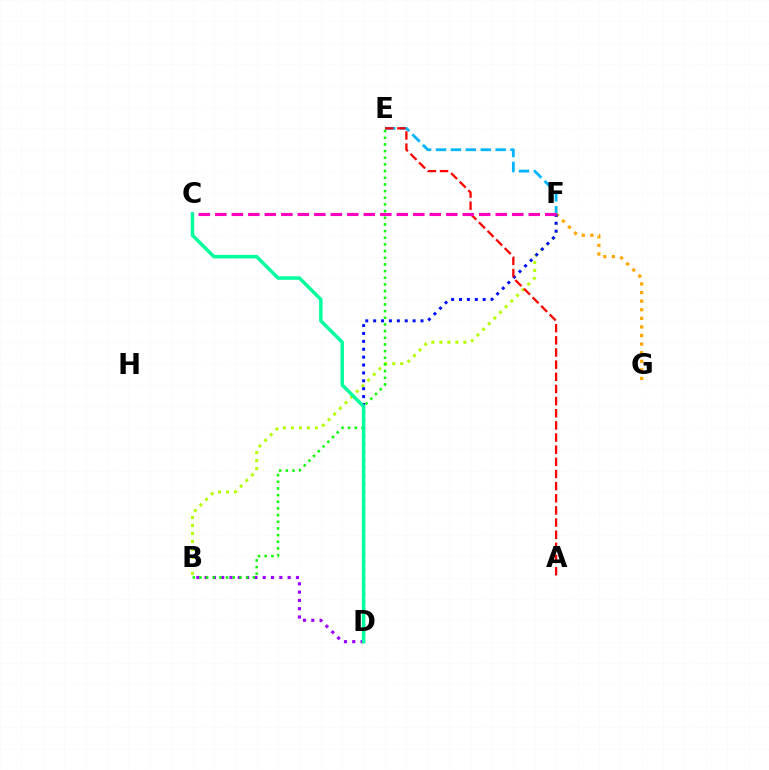{('B', 'D'): [{'color': '#9b00ff', 'line_style': 'dotted', 'thickness': 2.26}], ('B', 'F'): [{'color': '#b3ff00', 'line_style': 'dotted', 'thickness': 2.17}], ('E', 'F'): [{'color': '#00b5ff', 'line_style': 'dashed', 'thickness': 2.03}], ('F', 'G'): [{'color': '#ffa500', 'line_style': 'dotted', 'thickness': 2.34}], ('D', 'F'): [{'color': '#0010ff', 'line_style': 'dotted', 'thickness': 2.14}], ('B', 'E'): [{'color': '#08ff00', 'line_style': 'dotted', 'thickness': 1.81}], ('C', 'D'): [{'color': '#00ff9d', 'line_style': 'solid', 'thickness': 2.49}], ('A', 'E'): [{'color': '#ff0000', 'line_style': 'dashed', 'thickness': 1.65}], ('C', 'F'): [{'color': '#ff00bd', 'line_style': 'dashed', 'thickness': 2.24}]}